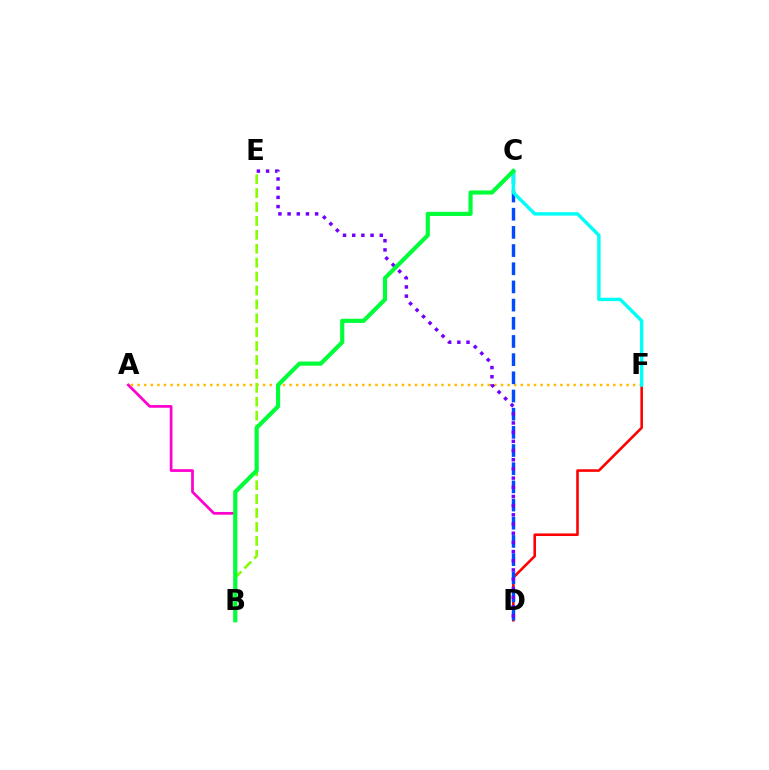{('A', 'B'): [{'color': '#ff00cf', 'line_style': 'solid', 'thickness': 1.97}], ('D', 'F'): [{'color': '#ff0000', 'line_style': 'solid', 'thickness': 1.86}], ('A', 'F'): [{'color': '#ffbd00', 'line_style': 'dotted', 'thickness': 1.8}], ('B', 'E'): [{'color': '#84ff00', 'line_style': 'dashed', 'thickness': 1.89}], ('C', 'D'): [{'color': '#004bff', 'line_style': 'dashed', 'thickness': 2.47}], ('D', 'E'): [{'color': '#7200ff', 'line_style': 'dotted', 'thickness': 2.5}], ('C', 'F'): [{'color': '#00fff6', 'line_style': 'solid', 'thickness': 2.46}], ('B', 'C'): [{'color': '#00ff39', 'line_style': 'solid', 'thickness': 2.99}]}